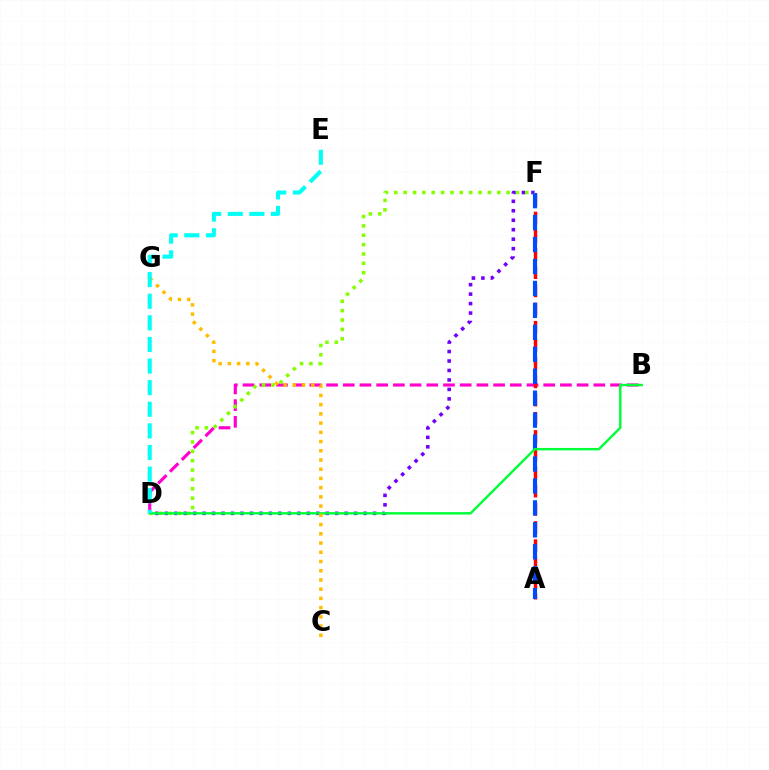{('B', 'D'): [{'color': '#ff00cf', 'line_style': 'dashed', 'thickness': 2.27}, {'color': '#00ff39', 'line_style': 'solid', 'thickness': 1.75}], ('A', 'F'): [{'color': '#ff0000', 'line_style': 'dashed', 'thickness': 2.47}, {'color': '#004bff', 'line_style': 'dashed', 'thickness': 2.98}], ('D', 'F'): [{'color': '#7200ff', 'line_style': 'dotted', 'thickness': 2.57}, {'color': '#84ff00', 'line_style': 'dotted', 'thickness': 2.54}], ('C', 'G'): [{'color': '#ffbd00', 'line_style': 'dotted', 'thickness': 2.51}], ('D', 'E'): [{'color': '#00fff6', 'line_style': 'dashed', 'thickness': 2.94}]}